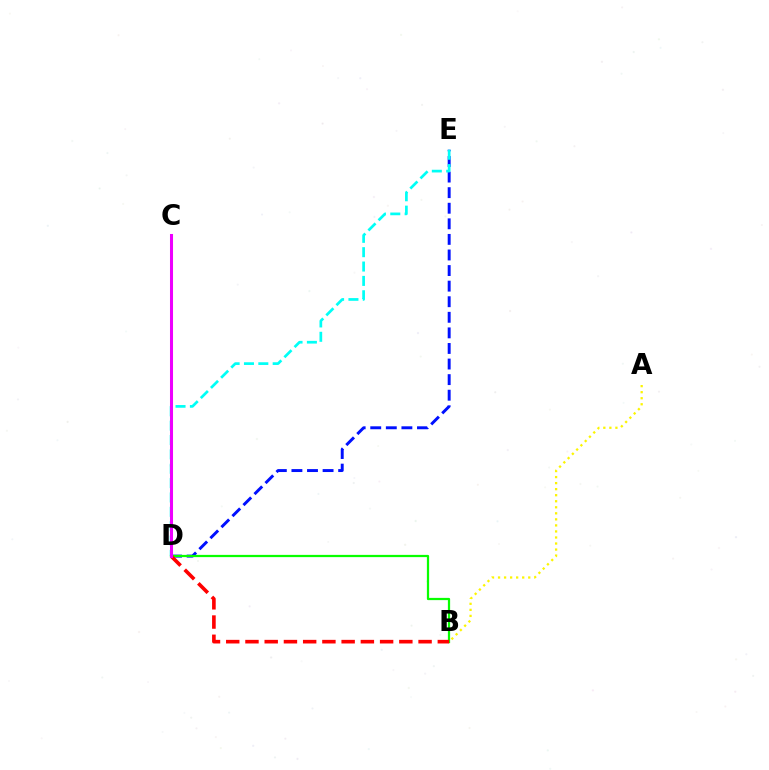{('A', 'B'): [{'color': '#fcf500', 'line_style': 'dotted', 'thickness': 1.64}], ('D', 'E'): [{'color': '#0010ff', 'line_style': 'dashed', 'thickness': 2.12}, {'color': '#00fff6', 'line_style': 'dashed', 'thickness': 1.95}], ('B', 'D'): [{'color': '#08ff00', 'line_style': 'solid', 'thickness': 1.61}, {'color': '#ff0000', 'line_style': 'dashed', 'thickness': 2.61}], ('C', 'D'): [{'color': '#ee00ff', 'line_style': 'solid', 'thickness': 2.19}]}